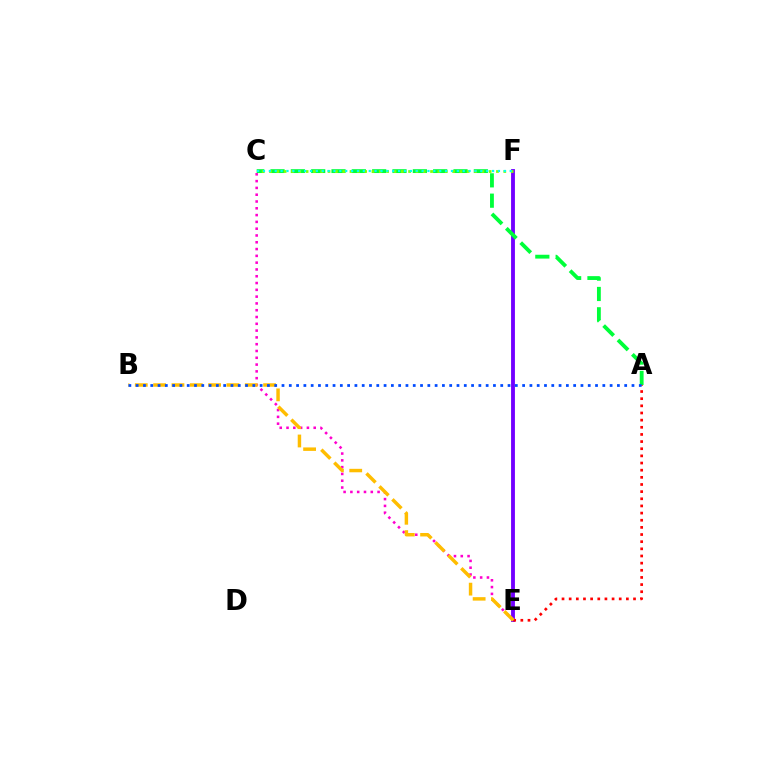{('E', 'F'): [{'color': '#7200ff', 'line_style': 'solid', 'thickness': 2.78}], ('C', 'E'): [{'color': '#ff00cf', 'line_style': 'dotted', 'thickness': 1.85}], ('A', 'C'): [{'color': '#00ff39', 'line_style': 'dashed', 'thickness': 2.76}], ('A', 'E'): [{'color': '#ff0000', 'line_style': 'dotted', 'thickness': 1.94}], ('C', 'F'): [{'color': '#84ff00', 'line_style': 'dotted', 'thickness': 1.99}, {'color': '#00fff6', 'line_style': 'dotted', 'thickness': 1.6}], ('B', 'E'): [{'color': '#ffbd00', 'line_style': 'dashed', 'thickness': 2.49}], ('A', 'B'): [{'color': '#004bff', 'line_style': 'dotted', 'thickness': 1.98}]}